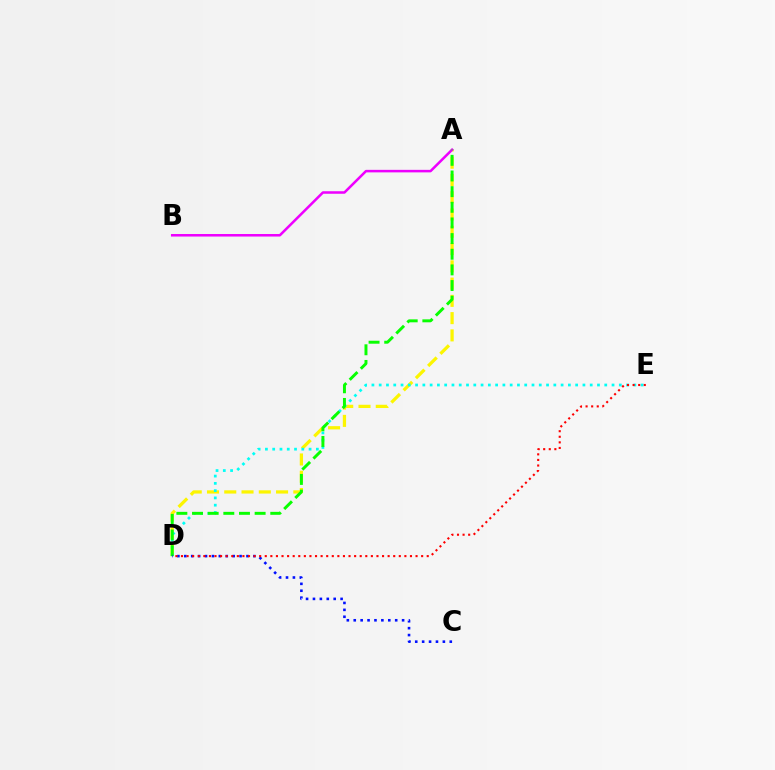{('A', 'D'): [{'color': '#fcf500', 'line_style': 'dashed', 'thickness': 2.35}, {'color': '#08ff00', 'line_style': 'dashed', 'thickness': 2.13}], ('A', 'B'): [{'color': '#ee00ff', 'line_style': 'solid', 'thickness': 1.82}], ('D', 'E'): [{'color': '#00fff6', 'line_style': 'dotted', 'thickness': 1.98}, {'color': '#ff0000', 'line_style': 'dotted', 'thickness': 1.52}], ('C', 'D'): [{'color': '#0010ff', 'line_style': 'dotted', 'thickness': 1.88}]}